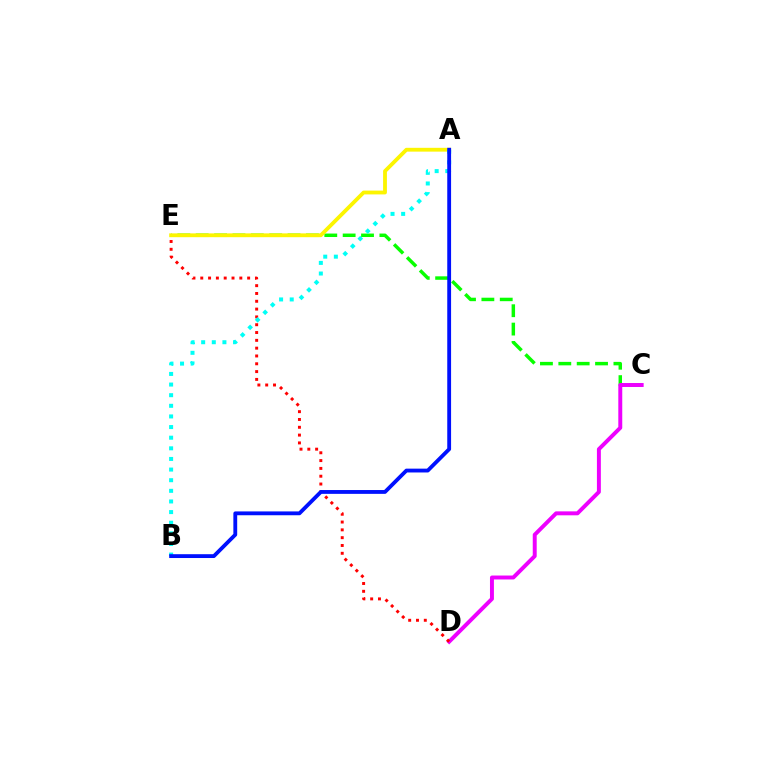{('C', 'E'): [{'color': '#08ff00', 'line_style': 'dashed', 'thickness': 2.5}], ('C', 'D'): [{'color': '#ee00ff', 'line_style': 'solid', 'thickness': 2.84}], ('A', 'E'): [{'color': '#fcf500', 'line_style': 'solid', 'thickness': 2.75}], ('D', 'E'): [{'color': '#ff0000', 'line_style': 'dotted', 'thickness': 2.12}], ('A', 'B'): [{'color': '#00fff6', 'line_style': 'dotted', 'thickness': 2.89}, {'color': '#0010ff', 'line_style': 'solid', 'thickness': 2.76}]}